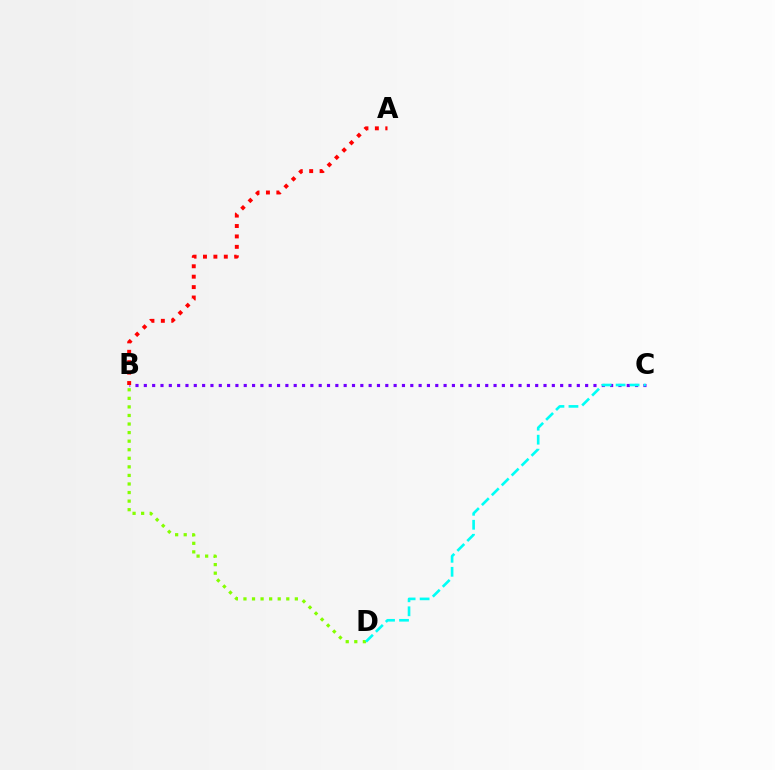{('B', 'C'): [{'color': '#7200ff', 'line_style': 'dotted', 'thickness': 2.26}], ('A', 'B'): [{'color': '#ff0000', 'line_style': 'dotted', 'thickness': 2.83}], ('B', 'D'): [{'color': '#84ff00', 'line_style': 'dotted', 'thickness': 2.33}], ('C', 'D'): [{'color': '#00fff6', 'line_style': 'dashed', 'thickness': 1.9}]}